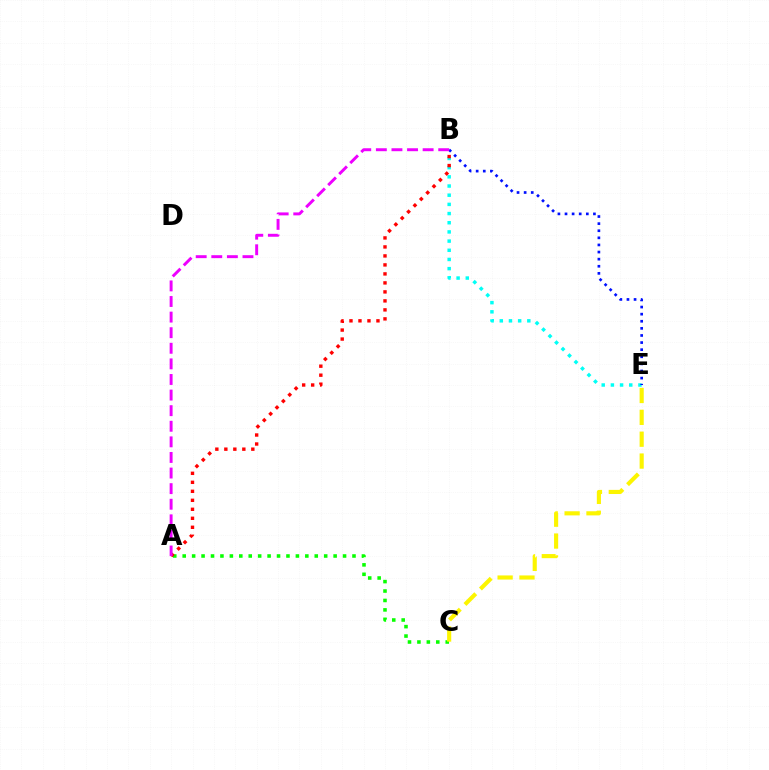{('B', 'E'): [{'color': '#00fff6', 'line_style': 'dotted', 'thickness': 2.49}, {'color': '#0010ff', 'line_style': 'dotted', 'thickness': 1.93}], ('A', 'C'): [{'color': '#08ff00', 'line_style': 'dotted', 'thickness': 2.56}], ('A', 'B'): [{'color': '#ff0000', 'line_style': 'dotted', 'thickness': 2.44}, {'color': '#ee00ff', 'line_style': 'dashed', 'thickness': 2.12}], ('C', 'E'): [{'color': '#fcf500', 'line_style': 'dashed', 'thickness': 2.97}]}